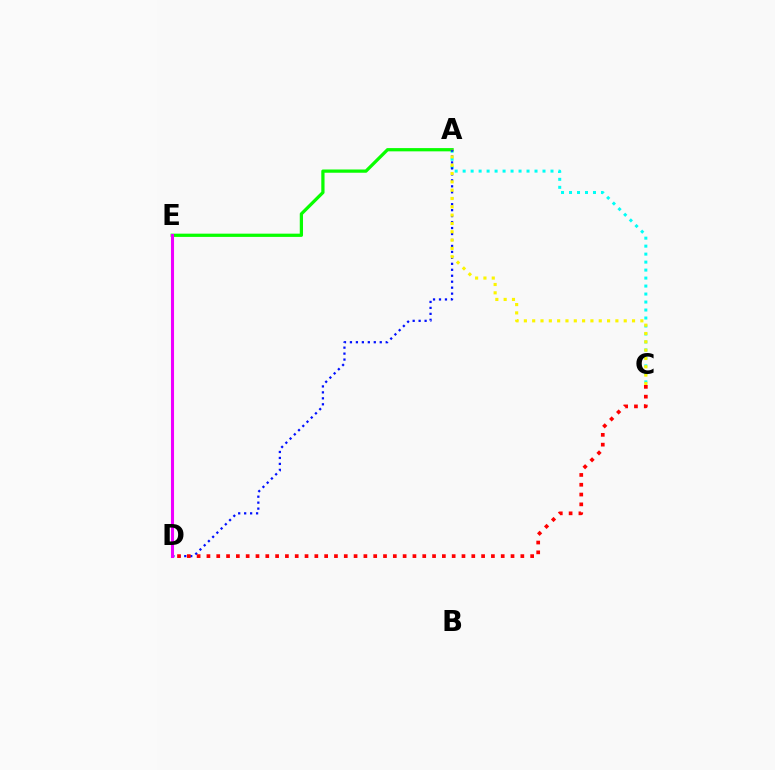{('A', 'C'): [{'color': '#00fff6', 'line_style': 'dotted', 'thickness': 2.17}, {'color': '#fcf500', 'line_style': 'dotted', 'thickness': 2.26}], ('A', 'E'): [{'color': '#08ff00', 'line_style': 'solid', 'thickness': 2.34}], ('A', 'D'): [{'color': '#0010ff', 'line_style': 'dotted', 'thickness': 1.62}], ('C', 'D'): [{'color': '#ff0000', 'line_style': 'dotted', 'thickness': 2.67}], ('D', 'E'): [{'color': '#ee00ff', 'line_style': 'solid', 'thickness': 2.21}]}